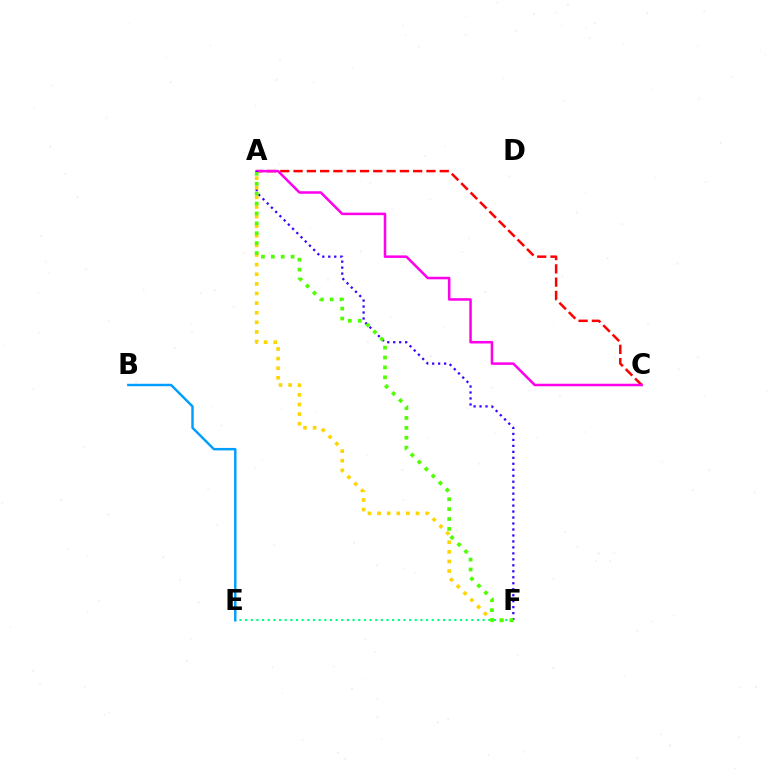{('A', 'C'): [{'color': '#ff0000', 'line_style': 'dashed', 'thickness': 1.81}, {'color': '#ff00ed', 'line_style': 'solid', 'thickness': 1.82}], ('E', 'F'): [{'color': '#00ff86', 'line_style': 'dotted', 'thickness': 1.54}], ('B', 'E'): [{'color': '#009eff', 'line_style': 'solid', 'thickness': 1.76}], ('A', 'F'): [{'color': '#3700ff', 'line_style': 'dotted', 'thickness': 1.62}, {'color': '#ffd500', 'line_style': 'dotted', 'thickness': 2.61}, {'color': '#4fff00', 'line_style': 'dotted', 'thickness': 2.69}]}